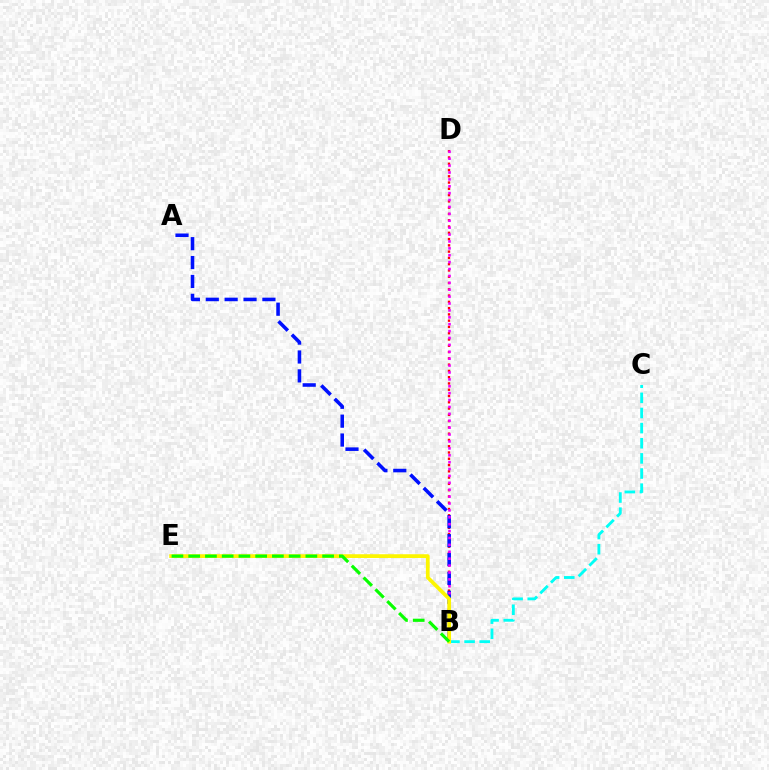{('B', 'D'): [{'color': '#ff0000', 'line_style': 'dotted', 'thickness': 1.71}, {'color': '#ee00ff', 'line_style': 'dotted', 'thickness': 1.87}], ('B', 'C'): [{'color': '#00fff6', 'line_style': 'dashed', 'thickness': 2.06}], ('A', 'B'): [{'color': '#0010ff', 'line_style': 'dashed', 'thickness': 2.57}], ('B', 'E'): [{'color': '#fcf500', 'line_style': 'solid', 'thickness': 2.7}, {'color': '#08ff00', 'line_style': 'dashed', 'thickness': 2.27}]}